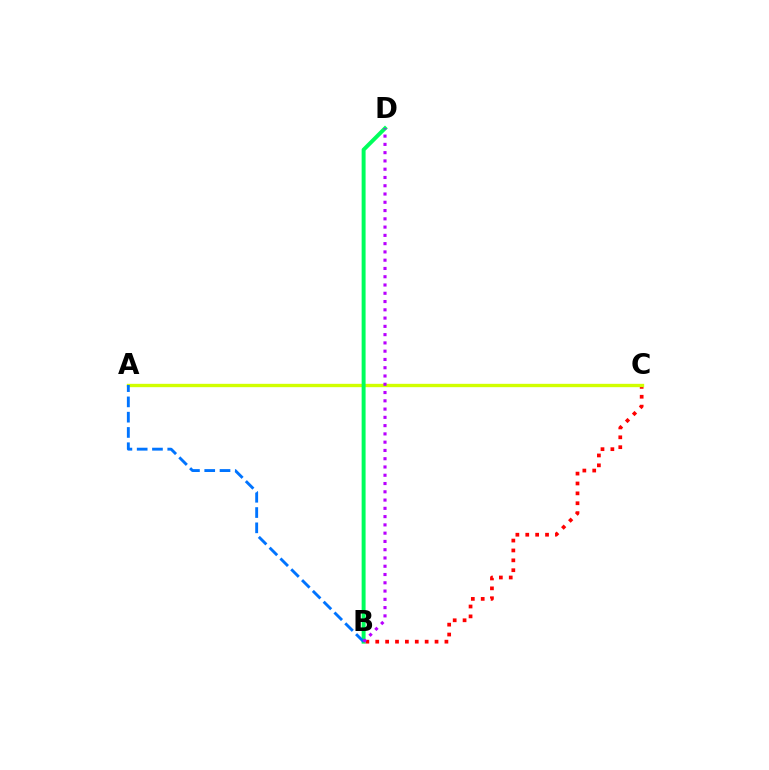{('B', 'C'): [{'color': '#ff0000', 'line_style': 'dotted', 'thickness': 2.69}], ('A', 'C'): [{'color': '#d1ff00', 'line_style': 'solid', 'thickness': 2.41}], ('B', 'D'): [{'color': '#00ff5c', 'line_style': 'solid', 'thickness': 2.84}, {'color': '#b900ff', 'line_style': 'dotted', 'thickness': 2.25}], ('A', 'B'): [{'color': '#0074ff', 'line_style': 'dashed', 'thickness': 2.08}]}